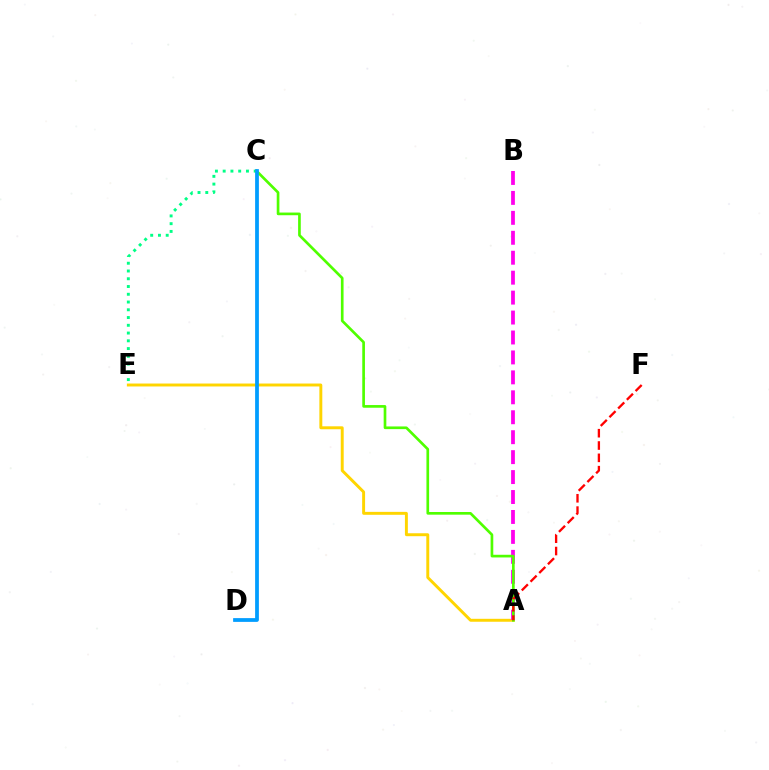{('A', 'E'): [{'color': '#ffd500', 'line_style': 'solid', 'thickness': 2.11}], ('A', 'B'): [{'color': '#ff00ed', 'line_style': 'dashed', 'thickness': 2.71}], ('C', 'E'): [{'color': '#00ff86', 'line_style': 'dotted', 'thickness': 2.11}], ('C', 'D'): [{'color': '#3700ff', 'line_style': 'solid', 'thickness': 1.56}, {'color': '#009eff', 'line_style': 'solid', 'thickness': 2.69}], ('A', 'C'): [{'color': '#4fff00', 'line_style': 'solid', 'thickness': 1.93}], ('A', 'F'): [{'color': '#ff0000', 'line_style': 'dashed', 'thickness': 1.67}]}